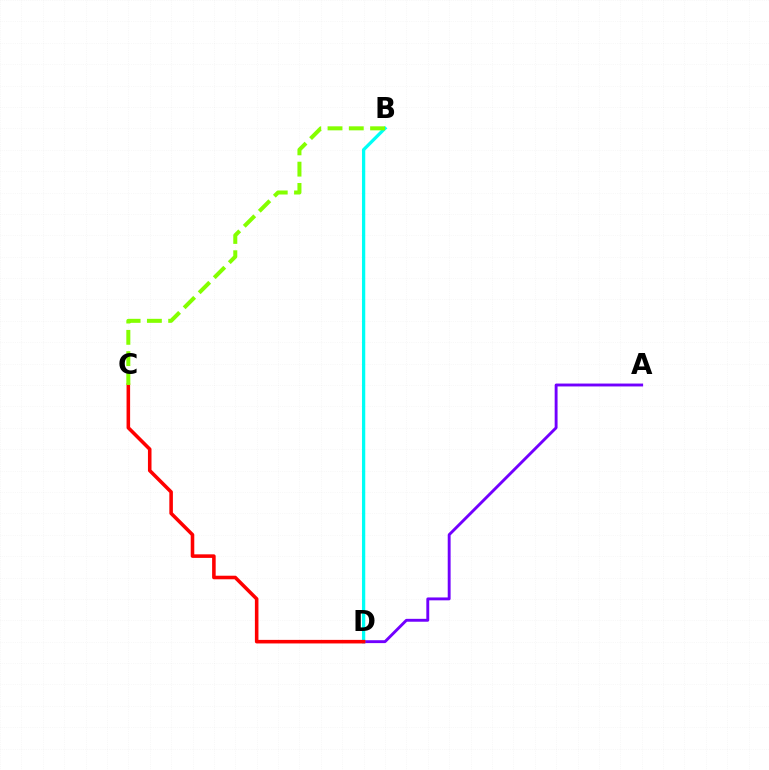{('A', 'D'): [{'color': '#7200ff', 'line_style': 'solid', 'thickness': 2.08}], ('B', 'D'): [{'color': '#00fff6', 'line_style': 'solid', 'thickness': 2.35}], ('C', 'D'): [{'color': '#ff0000', 'line_style': 'solid', 'thickness': 2.56}], ('B', 'C'): [{'color': '#84ff00', 'line_style': 'dashed', 'thickness': 2.89}]}